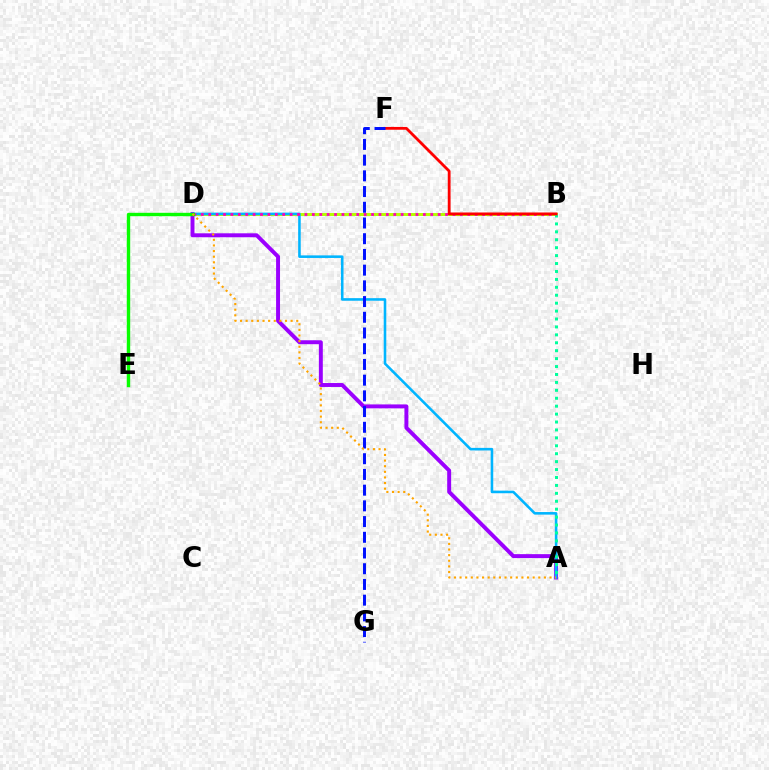{('A', 'D'): [{'color': '#9b00ff', 'line_style': 'solid', 'thickness': 2.84}, {'color': '#00b5ff', 'line_style': 'solid', 'thickness': 1.86}, {'color': '#ffa500', 'line_style': 'dotted', 'thickness': 1.53}], ('B', 'D'): [{'color': '#b3ff00', 'line_style': 'solid', 'thickness': 2.13}, {'color': '#ff00bd', 'line_style': 'dotted', 'thickness': 2.01}], ('A', 'B'): [{'color': '#00ff9d', 'line_style': 'dotted', 'thickness': 2.15}], ('D', 'E'): [{'color': '#08ff00', 'line_style': 'solid', 'thickness': 2.44}], ('B', 'F'): [{'color': '#ff0000', 'line_style': 'solid', 'thickness': 2.02}], ('F', 'G'): [{'color': '#0010ff', 'line_style': 'dashed', 'thickness': 2.13}]}